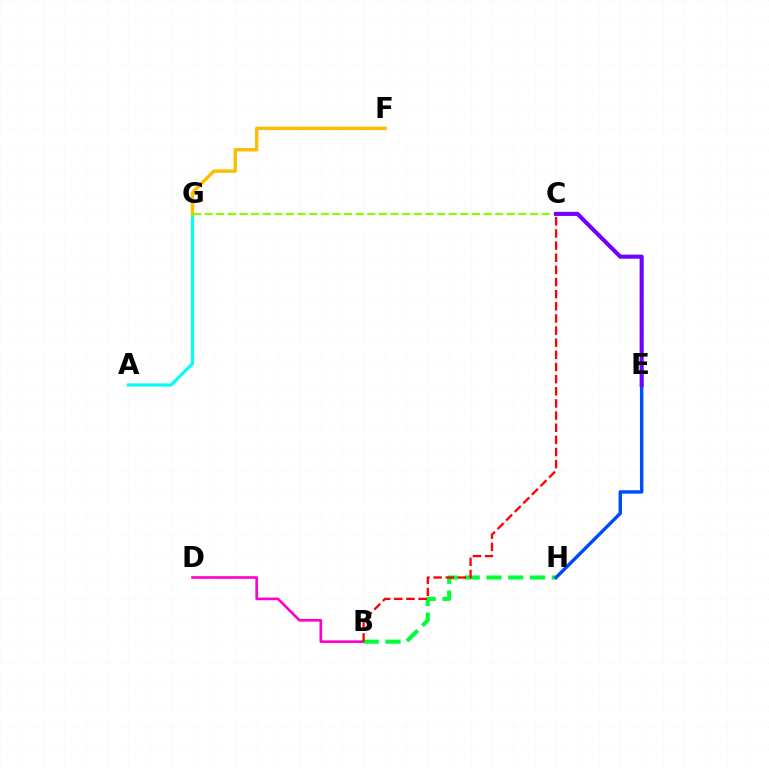{('A', 'G'): [{'color': '#00fff6', 'line_style': 'solid', 'thickness': 2.28}], ('B', 'D'): [{'color': '#ff00cf', 'line_style': 'solid', 'thickness': 1.92}], ('B', 'H'): [{'color': '#00ff39', 'line_style': 'dashed', 'thickness': 2.96}], ('B', 'C'): [{'color': '#ff0000', 'line_style': 'dashed', 'thickness': 1.65}], ('E', 'H'): [{'color': '#004bff', 'line_style': 'solid', 'thickness': 2.47}], ('F', 'G'): [{'color': '#ffbd00', 'line_style': 'solid', 'thickness': 2.46}], ('C', 'G'): [{'color': '#84ff00', 'line_style': 'dashed', 'thickness': 1.58}], ('C', 'E'): [{'color': '#7200ff', 'line_style': 'solid', 'thickness': 2.96}]}